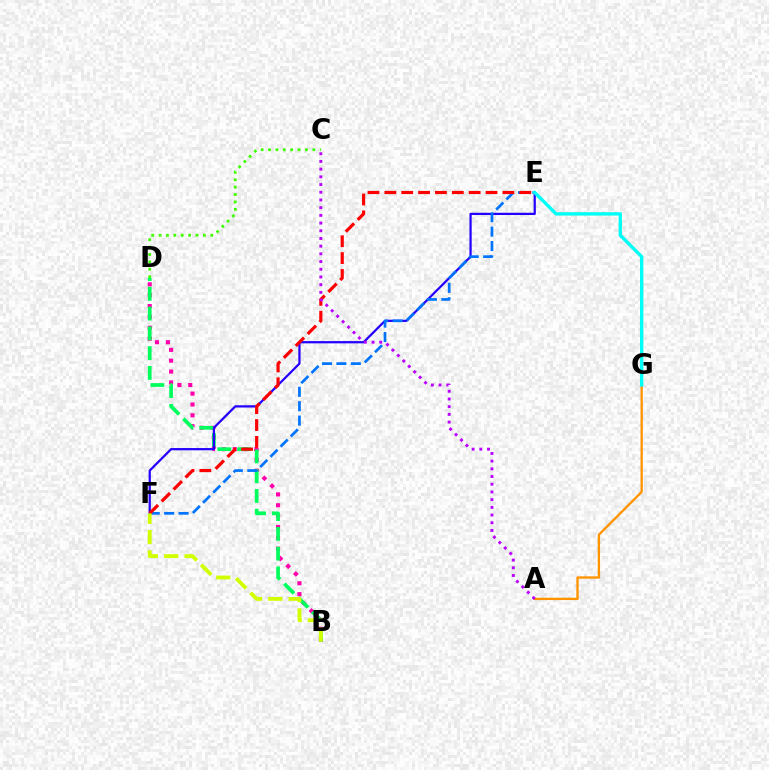{('C', 'D'): [{'color': '#3dff00', 'line_style': 'dotted', 'thickness': 2.01}], ('A', 'G'): [{'color': '#ff9400', 'line_style': 'solid', 'thickness': 1.68}], ('B', 'D'): [{'color': '#ff00ac', 'line_style': 'dotted', 'thickness': 2.95}, {'color': '#00ff5c', 'line_style': 'dashed', 'thickness': 2.69}], ('E', 'F'): [{'color': '#2500ff', 'line_style': 'solid', 'thickness': 1.62}, {'color': '#0074ff', 'line_style': 'dashed', 'thickness': 1.96}, {'color': '#ff0000', 'line_style': 'dashed', 'thickness': 2.29}], ('E', 'G'): [{'color': '#00fff6', 'line_style': 'solid', 'thickness': 2.42}], ('B', 'F'): [{'color': '#d1ff00', 'line_style': 'dashed', 'thickness': 2.76}], ('A', 'C'): [{'color': '#b900ff', 'line_style': 'dotted', 'thickness': 2.09}]}